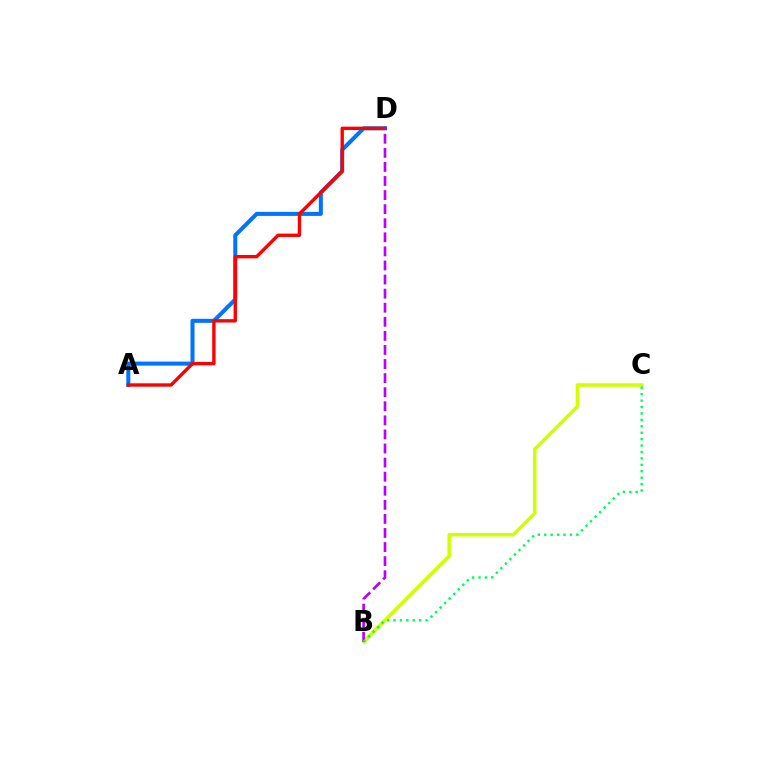{('B', 'C'): [{'color': '#d1ff00', 'line_style': 'solid', 'thickness': 2.54}, {'color': '#00ff5c', 'line_style': 'dotted', 'thickness': 1.74}], ('A', 'D'): [{'color': '#0074ff', 'line_style': 'solid', 'thickness': 2.9}, {'color': '#ff0000', 'line_style': 'solid', 'thickness': 2.42}], ('B', 'D'): [{'color': '#b900ff', 'line_style': 'dashed', 'thickness': 1.91}]}